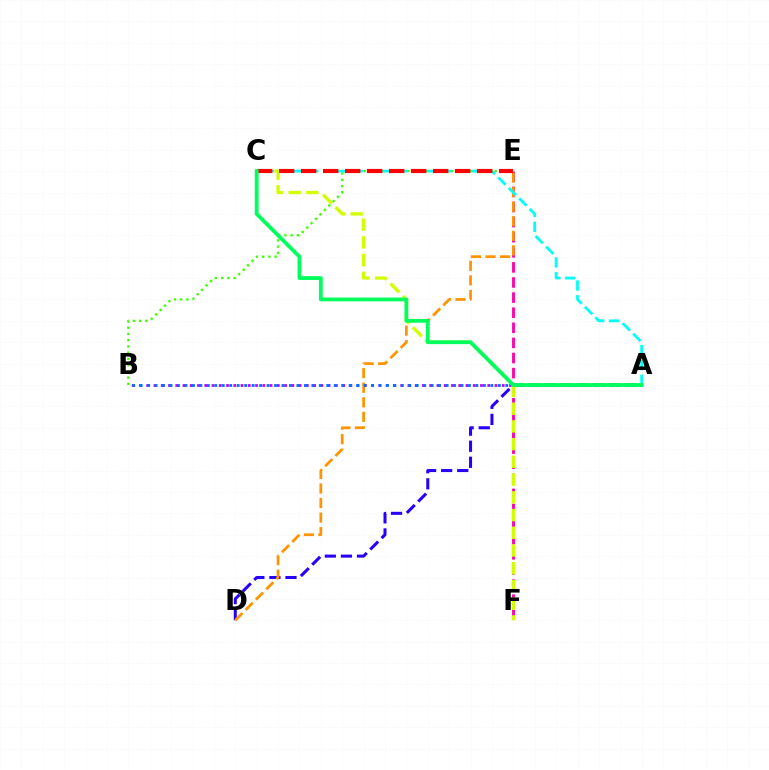{('E', 'F'): [{'color': '#ff00ac', 'line_style': 'dashed', 'thickness': 2.05}], ('B', 'E'): [{'color': '#3dff00', 'line_style': 'dotted', 'thickness': 1.69}], ('A', 'D'): [{'color': '#2500ff', 'line_style': 'dashed', 'thickness': 2.18}], ('D', 'E'): [{'color': '#ff9400', 'line_style': 'dashed', 'thickness': 1.98}], ('A', 'B'): [{'color': '#b900ff', 'line_style': 'dotted', 'thickness': 1.97}, {'color': '#0074ff', 'line_style': 'dotted', 'thickness': 2.03}], ('A', 'C'): [{'color': '#00fff6', 'line_style': 'dashed', 'thickness': 2.01}, {'color': '#00ff5c', 'line_style': 'solid', 'thickness': 2.74}], ('C', 'F'): [{'color': '#d1ff00', 'line_style': 'dashed', 'thickness': 2.41}], ('C', 'E'): [{'color': '#ff0000', 'line_style': 'dashed', 'thickness': 2.99}]}